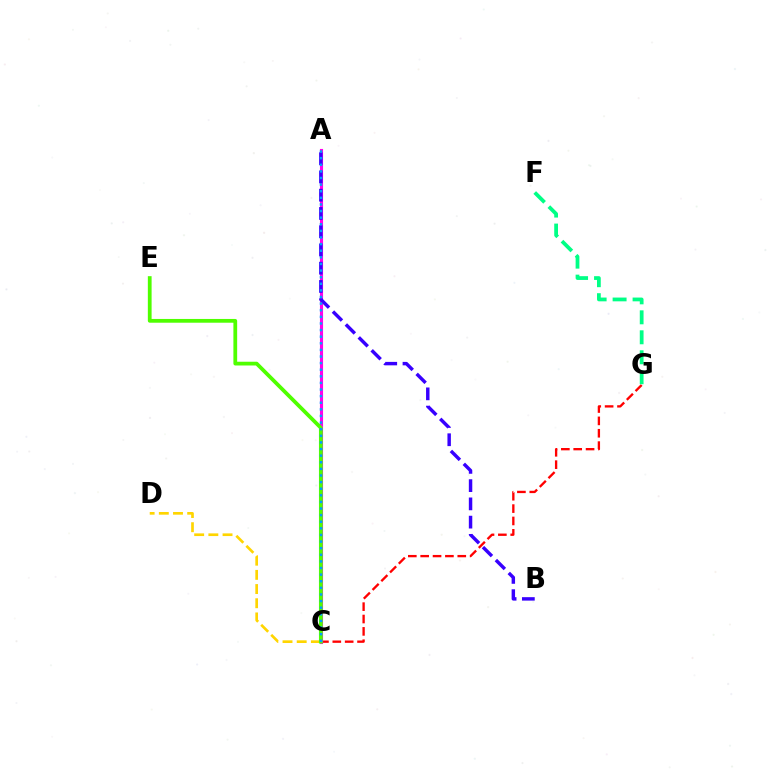{('C', 'G'): [{'color': '#ff0000', 'line_style': 'dashed', 'thickness': 1.68}], ('C', 'D'): [{'color': '#ffd500', 'line_style': 'dashed', 'thickness': 1.93}], ('A', 'C'): [{'color': '#ff00ed', 'line_style': 'solid', 'thickness': 2.24}, {'color': '#009eff', 'line_style': 'dotted', 'thickness': 1.8}], ('A', 'B'): [{'color': '#3700ff', 'line_style': 'dashed', 'thickness': 2.48}], ('C', 'E'): [{'color': '#4fff00', 'line_style': 'solid', 'thickness': 2.71}], ('F', 'G'): [{'color': '#00ff86', 'line_style': 'dashed', 'thickness': 2.71}]}